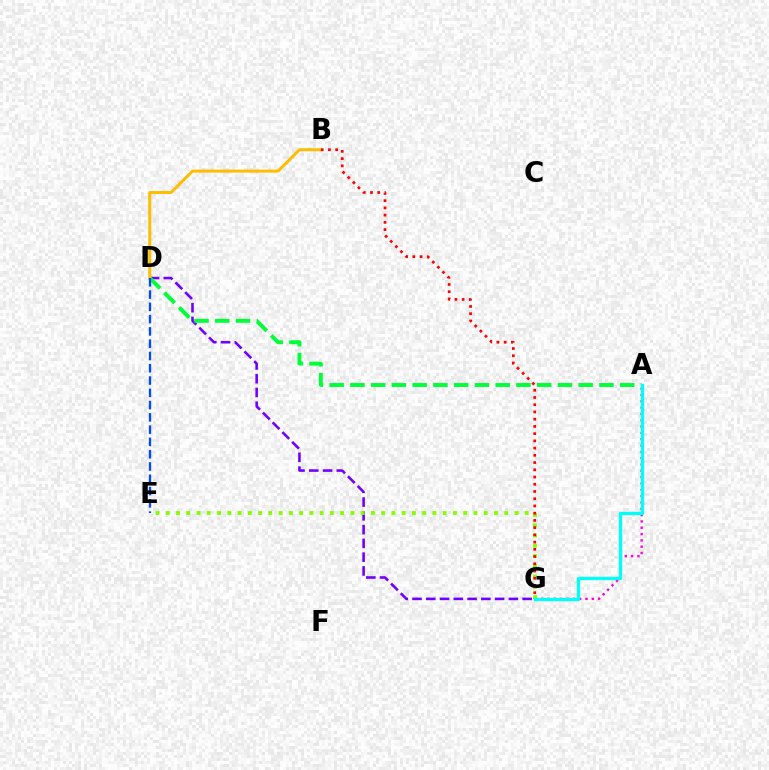{('D', 'G'): [{'color': '#7200ff', 'line_style': 'dashed', 'thickness': 1.87}], ('A', 'G'): [{'color': '#ff00cf', 'line_style': 'dotted', 'thickness': 1.72}, {'color': '#00fff6', 'line_style': 'solid', 'thickness': 2.37}], ('A', 'D'): [{'color': '#00ff39', 'line_style': 'dashed', 'thickness': 2.82}], ('E', 'G'): [{'color': '#84ff00', 'line_style': 'dotted', 'thickness': 2.79}], ('B', 'D'): [{'color': '#ffbd00', 'line_style': 'solid', 'thickness': 2.15}], ('D', 'E'): [{'color': '#004bff', 'line_style': 'dashed', 'thickness': 1.67}], ('B', 'G'): [{'color': '#ff0000', 'line_style': 'dotted', 'thickness': 1.96}]}